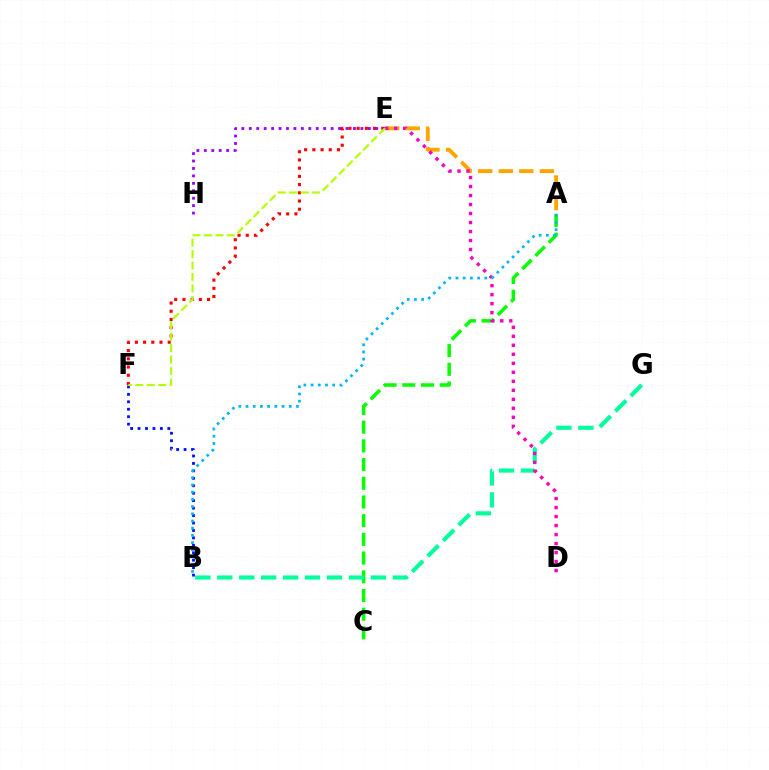{('B', 'F'): [{'color': '#0010ff', 'line_style': 'dotted', 'thickness': 2.02}], ('A', 'E'): [{'color': '#ffa500', 'line_style': 'dashed', 'thickness': 2.79}], ('A', 'C'): [{'color': '#08ff00', 'line_style': 'dashed', 'thickness': 2.54}], ('E', 'F'): [{'color': '#ff0000', 'line_style': 'dotted', 'thickness': 2.23}, {'color': '#b3ff00', 'line_style': 'dashed', 'thickness': 1.55}], ('E', 'H'): [{'color': '#9b00ff', 'line_style': 'dotted', 'thickness': 2.02}], ('B', 'G'): [{'color': '#00ff9d', 'line_style': 'dashed', 'thickness': 2.98}], ('D', 'E'): [{'color': '#ff00bd', 'line_style': 'dotted', 'thickness': 2.45}], ('A', 'B'): [{'color': '#00b5ff', 'line_style': 'dotted', 'thickness': 1.96}]}